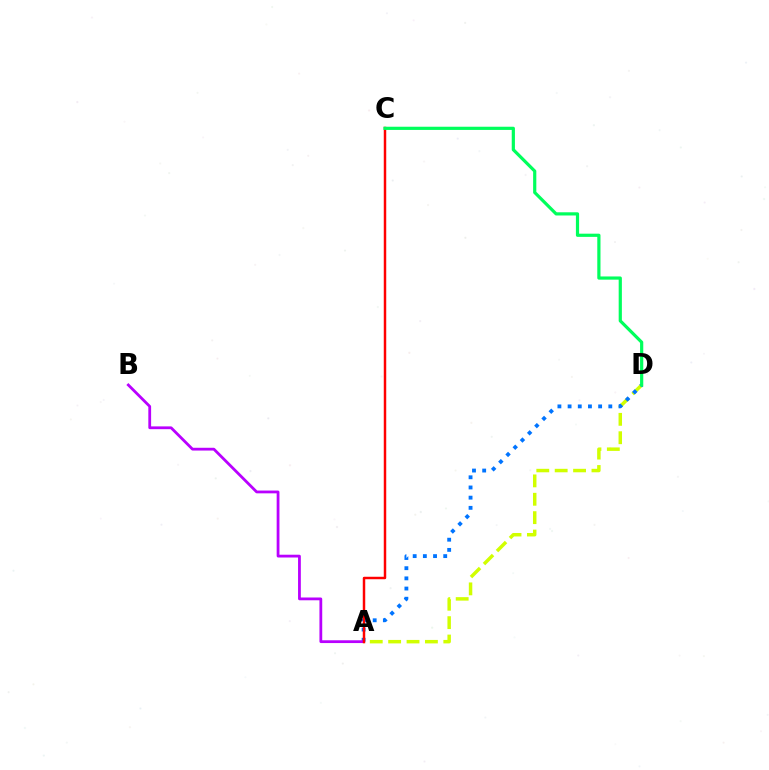{('A', 'D'): [{'color': '#d1ff00', 'line_style': 'dashed', 'thickness': 2.5}, {'color': '#0074ff', 'line_style': 'dotted', 'thickness': 2.77}], ('A', 'B'): [{'color': '#b900ff', 'line_style': 'solid', 'thickness': 2.01}], ('A', 'C'): [{'color': '#ff0000', 'line_style': 'solid', 'thickness': 1.77}], ('C', 'D'): [{'color': '#00ff5c', 'line_style': 'solid', 'thickness': 2.3}]}